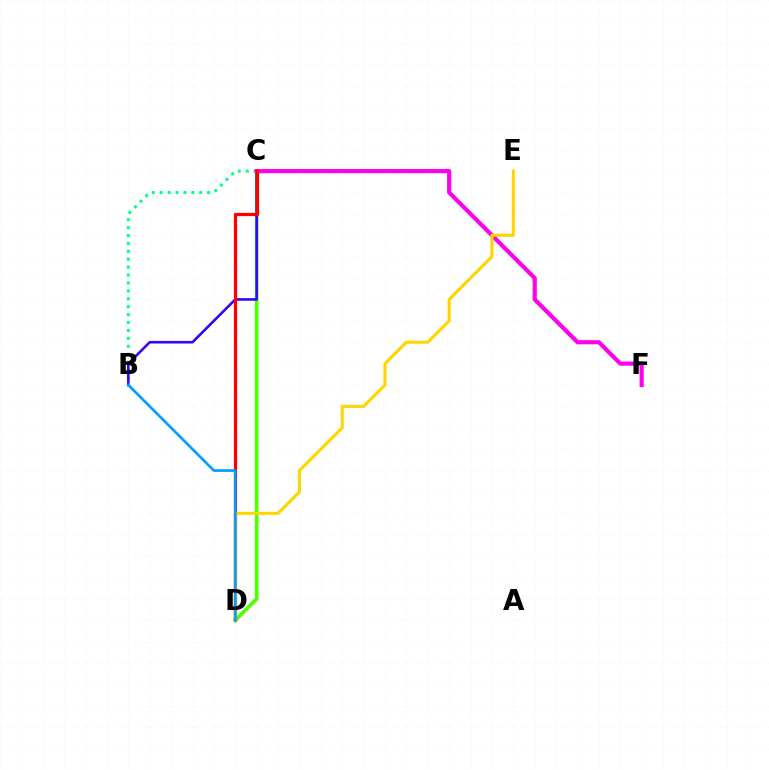{('C', 'D'): [{'color': '#4fff00', 'line_style': 'solid', 'thickness': 2.64}, {'color': '#ff0000', 'line_style': 'solid', 'thickness': 2.32}], ('B', 'C'): [{'color': '#00ff86', 'line_style': 'dotted', 'thickness': 2.15}, {'color': '#3700ff', 'line_style': 'solid', 'thickness': 1.87}], ('C', 'F'): [{'color': '#ff00ed', 'line_style': 'solid', 'thickness': 3.0}], ('D', 'E'): [{'color': '#ffd500', 'line_style': 'solid', 'thickness': 2.23}], ('B', 'D'): [{'color': '#009eff', 'line_style': 'solid', 'thickness': 1.93}]}